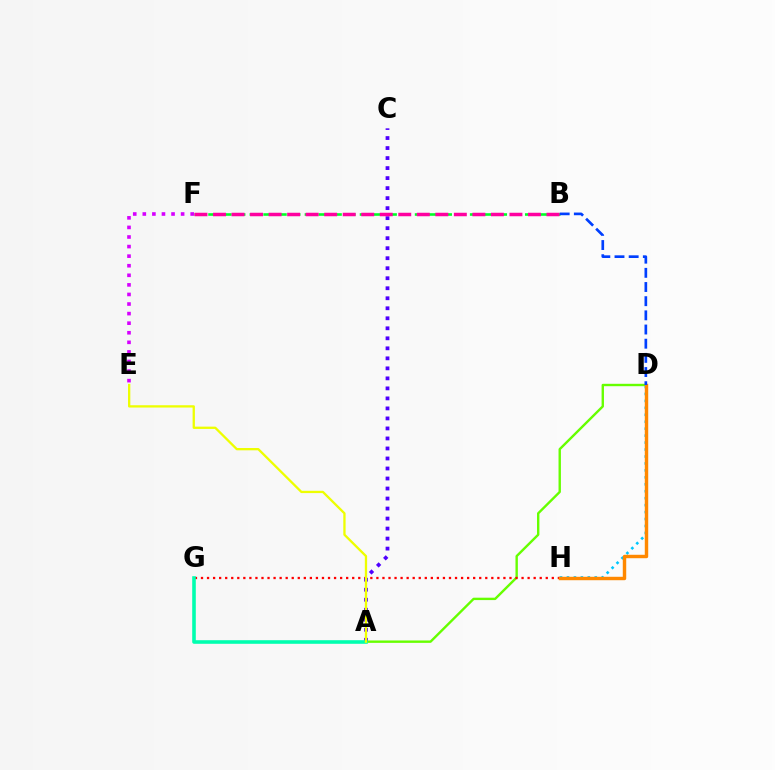{('E', 'F'): [{'color': '#d600ff', 'line_style': 'dotted', 'thickness': 2.6}], ('A', 'D'): [{'color': '#66ff00', 'line_style': 'solid', 'thickness': 1.72}], ('G', 'H'): [{'color': '#ff0000', 'line_style': 'dotted', 'thickness': 1.64}], ('A', 'C'): [{'color': '#4f00ff', 'line_style': 'dotted', 'thickness': 2.72}], ('B', 'F'): [{'color': '#00ff27', 'line_style': 'dashed', 'thickness': 1.87}, {'color': '#ff00a0', 'line_style': 'dashed', 'thickness': 2.52}], ('D', 'H'): [{'color': '#00c7ff', 'line_style': 'dotted', 'thickness': 1.89}, {'color': '#ff8800', 'line_style': 'solid', 'thickness': 2.47}], ('A', 'G'): [{'color': '#00ffaf', 'line_style': 'solid', 'thickness': 2.58}], ('B', 'D'): [{'color': '#003fff', 'line_style': 'dashed', 'thickness': 1.93}], ('A', 'E'): [{'color': '#eeff00', 'line_style': 'solid', 'thickness': 1.66}]}